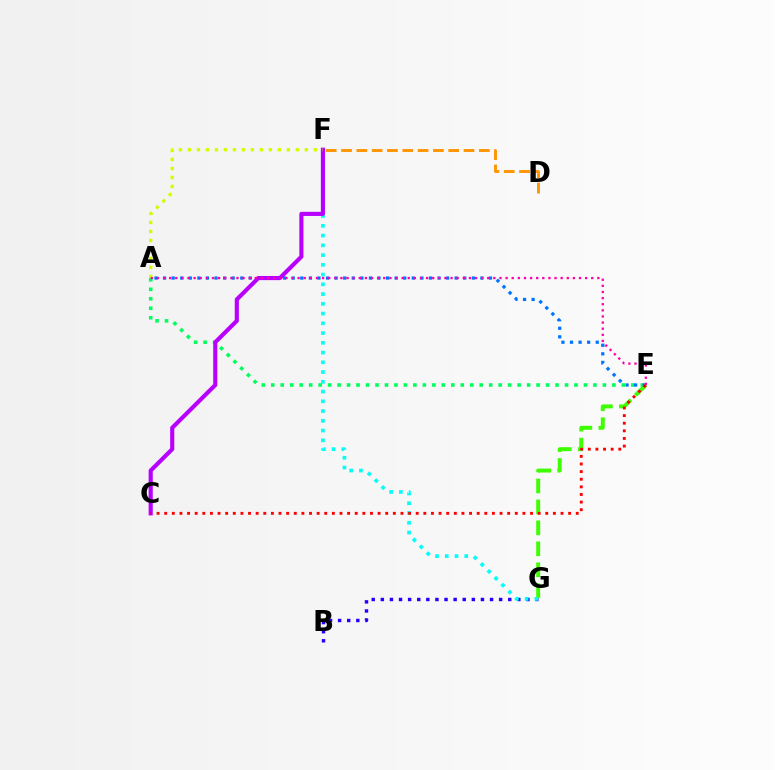{('B', 'G'): [{'color': '#2500ff', 'line_style': 'dotted', 'thickness': 2.47}], ('A', 'E'): [{'color': '#00ff5c', 'line_style': 'dotted', 'thickness': 2.57}, {'color': '#0074ff', 'line_style': 'dotted', 'thickness': 2.33}, {'color': '#ff00ac', 'line_style': 'dotted', 'thickness': 1.66}], ('E', 'G'): [{'color': '#3dff00', 'line_style': 'dashed', 'thickness': 2.85}], ('F', 'G'): [{'color': '#00fff6', 'line_style': 'dotted', 'thickness': 2.65}], ('C', 'F'): [{'color': '#b900ff', 'line_style': 'solid', 'thickness': 2.97}], ('D', 'F'): [{'color': '#ff9400', 'line_style': 'dashed', 'thickness': 2.08}], ('A', 'F'): [{'color': '#d1ff00', 'line_style': 'dotted', 'thickness': 2.44}], ('C', 'E'): [{'color': '#ff0000', 'line_style': 'dotted', 'thickness': 2.07}]}